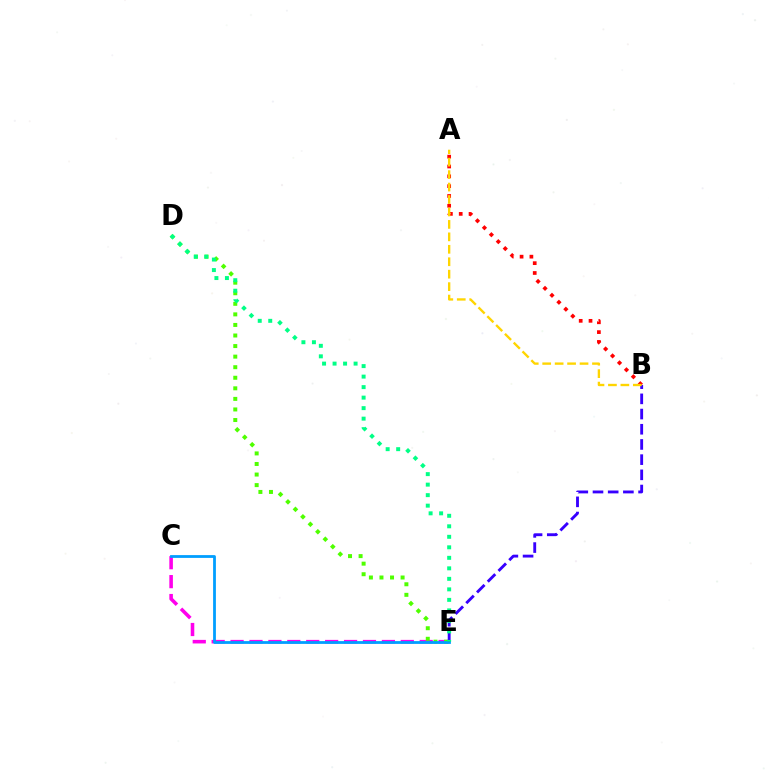{('A', 'B'): [{'color': '#ff0000', 'line_style': 'dotted', 'thickness': 2.67}, {'color': '#ffd500', 'line_style': 'dashed', 'thickness': 1.69}], ('C', 'E'): [{'color': '#ff00ed', 'line_style': 'dashed', 'thickness': 2.57}, {'color': '#009eff', 'line_style': 'solid', 'thickness': 2.01}], ('D', 'E'): [{'color': '#4fff00', 'line_style': 'dotted', 'thickness': 2.87}, {'color': '#00ff86', 'line_style': 'dotted', 'thickness': 2.86}], ('B', 'E'): [{'color': '#3700ff', 'line_style': 'dashed', 'thickness': 2.06}]}